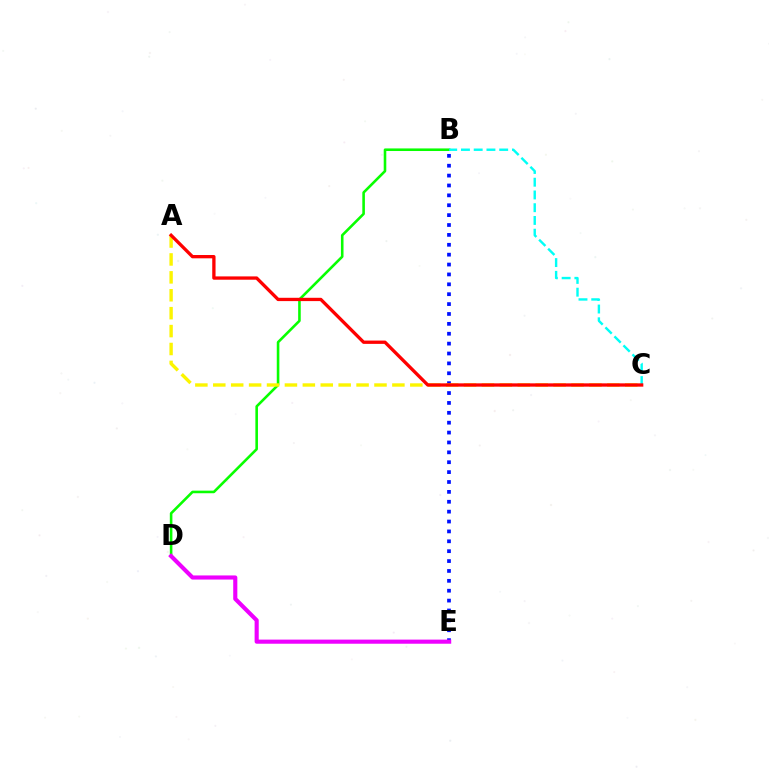{('B', 'D'): [{'color': '#08ff00', 'line_style': 'solid', 'thickness': 1.86}], ('B', 'E'): [{'color': '#0010ff', 'line_style': 'dotted', 'thickness': 2.69}], ('B', 'C'): [{'color': '#00fff6', 'line_style': 'dashed', 'thickness': 1.73}], ('A', 'C'): [{'color': '#fcf500', 'line_style': 'dashed', 'thickness': 2.43}, {'color': '#ff0000', 'line_style': 'solid', 'thickness': 2.38}], ('D', 'E'): [{'color': '#ee00ff', 'line_style': 'solid', 'thickness': 2.96}]}